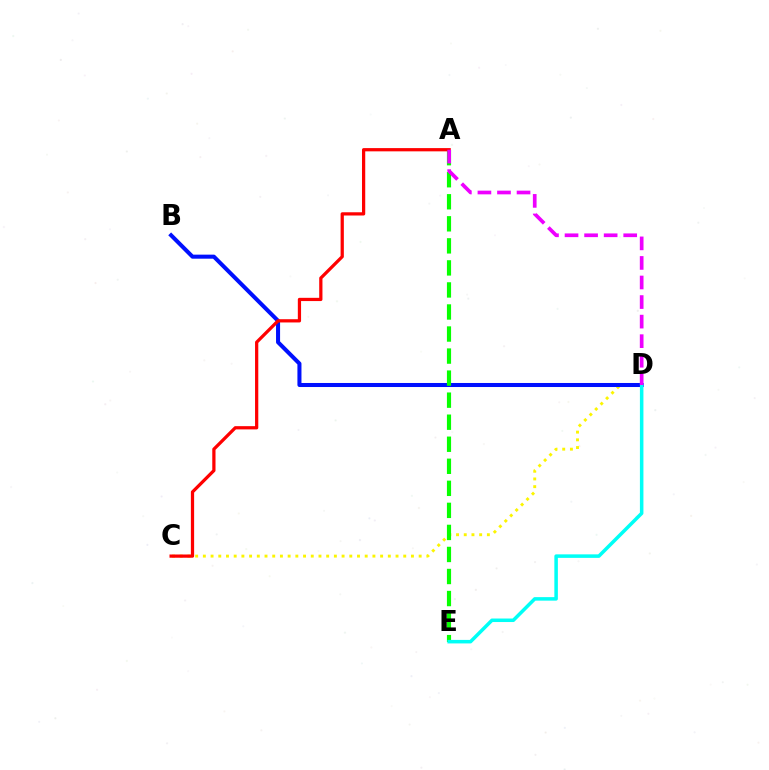{('C', 'D'): [{'color': '#fcf500', 'line_style': 'dotted', 'thickness': 2.09}], ('B', 'D'): [{'color': '#0010ff', 'line_style': 'solid', 'thickness': 2.91}], ('A', 'E'): [{'color': '#08ff00', 'line_style': 'dashed', 'thickness': 2.99}], ('A', 'C'): [{'color': '#ff0000', 'line_style': 'solid', 'thickness': 2.33}], ('D', 'E'): [{'color': '#00fff6', 'line_style': 'solid', 'thickness': 2.53}], ('A', 'D'): [{'color': '#ee00ff', 'line_style': 'dashed', 'thickness': 2.66}]}